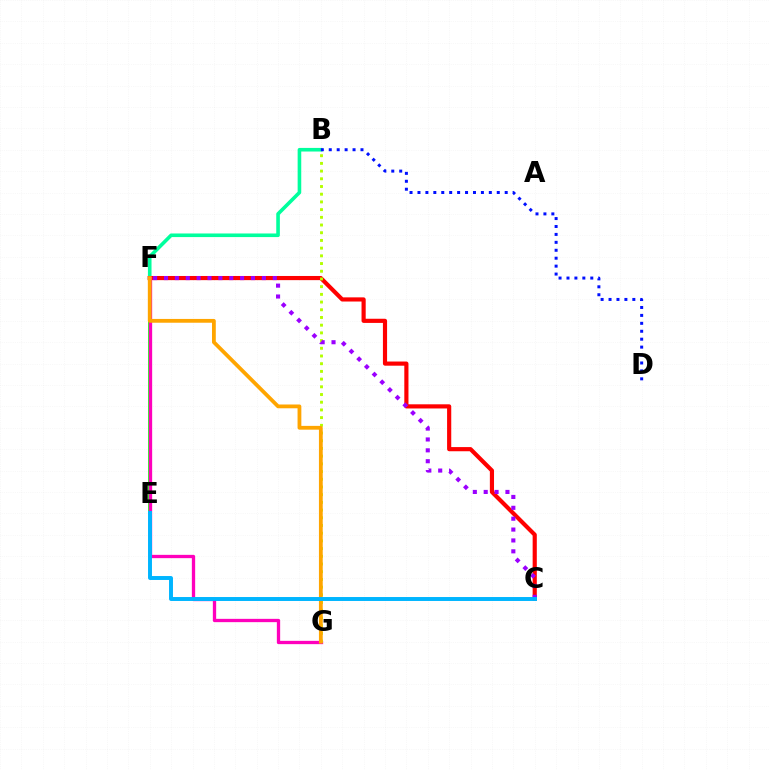{('E', 'F'): [{'color': '#08ff00', 'line_style': 'solid', 'thickness': 2.65}], ('B', 'F'): [{'color': '#00ff9d', 'line_style': 'solid', 'thickness': 2.6}], ('C', 'F'): [{'color': '#ff0000', 'line_style': 'solid', 'thickness': 2.99}, {'color': '#9b00ff', 'line_style': 'dotted', 'thickness': 2.95}], ('F', 'G'): [{'color': '#ff00bd', 'line_style': 'solid', 'thickness': 2.38}, {'color': '#ffa500', 'line_style': 'solid', 'thickness': 2.73}], ('B', 'G'): [{'color': '#b3ff00', 'line_style': 'dotted', 'thickness': 2.09}], ('B', 'D'): [{'color': '#0010ff', 'line_style': 'dotted', 'thickness': 2.15}], ('C', 'E'): [{'color': '#00b5ff', 'line_style': 'solid', 'thickness': 2.84}]}